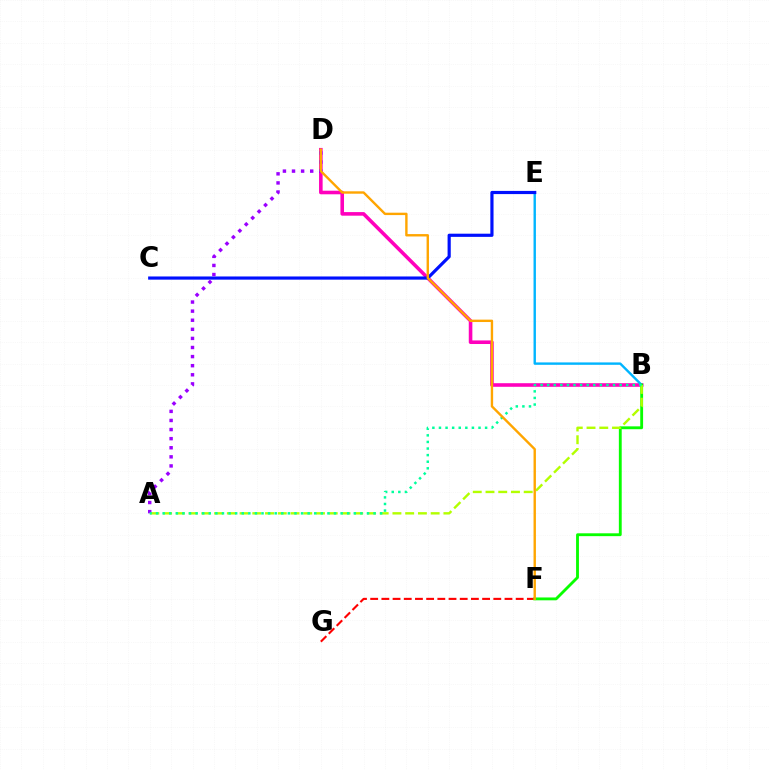{('F', 'G'): [{'color': '#ff0000', 'line_style': 'dashed', 'thickness': 1.52}], ('B', 'D'): [{'color': '#ff00bd', 'line_style': 'solid', 'thickness': 2.58}], ('B', 'E'): [{'color': '#00b5ff', 'line_style': 'solid', 'thickness': 1.72}], ('B', 'F'): [{'color': '#08ff00', 'line_style': 'solid', 'thickness': 2.05}], ('C', 'E'): [{'color': '#0010ff', 'line_style': 'solid', 'thickness': 2.29}], ('A', 'B'): [{'color': '#b3ff00', 'line_style': 'dashed', 'thickness': 1.73}, {'color': '#00ff9d', 'line_style': 'dotted', 'thickness': 1.79}], ('A', 'D'): [{'color': '#9b00ff', 'line_style': 'dotted', 'thickness': 2.47}], ('D', 'F'): [{'color': '#ffa500', 'line_style': 'solid', 'thickness': 1.72}]}